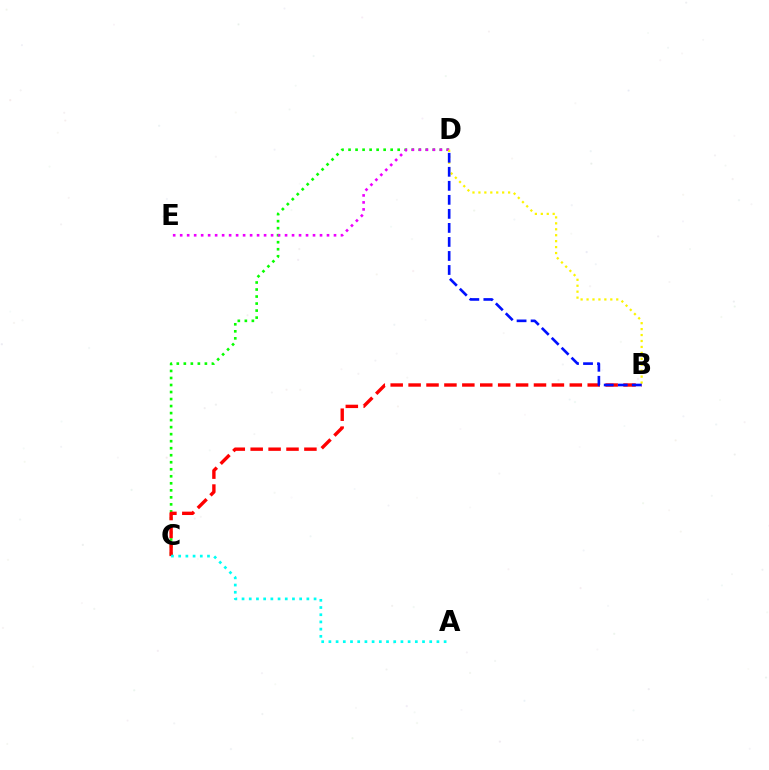{('C', 'D'): [{'color': '#08ff00', 'line_style': 'dotted', 'thickness': 1.91}], ('D', 'E'): [{'color': '#ee00ff', 'line_style': 'dotted', 'thickness': 1.9}], ('B', 'C'): [{'color': '#ff0000', 'line_style': 'dashed', 'thickness': 2.43}], ('A', 'C'): [{'color': '#00fff6', 'line_style': 'dotted', 'thickness': 1.96}], ('B', 'D'): [{'color': '#fcf500', 'line_style': 'dotted', 'thickness': 1.61}, {'color': '#0010ff', 'line_style': 'dashed', 'thickness': 1.91}]}